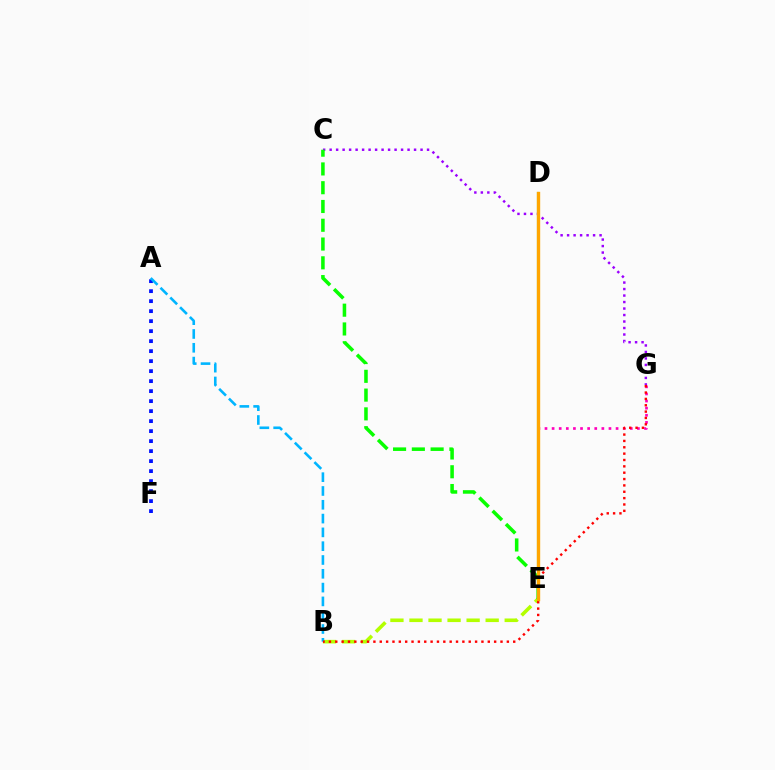{('B', 'E'): [{'color': '#b3ff00', 'line_style': 'dashed', 'thickness': 2.59}], ('E', 'G'): [{'color': '#ff00bd', 'line_style': 'dotted', 'thickness': 1.93}], ('C', 'G'): [{'color': '#9b00ff', 'line_style': 'dotted', 'thickness': 1.76}], ('D', 'E'): [{'color': '#00ff9d', 'line_style': 'solid', 'thickness': 1.53}, {'color': '#ffa500', 'line_style': 'solid', 'thickness': 2.42}], ('A', 'F'): [{'color': '#0010ff', 'line_style': 'dotted', 'thickness': 2.72}], ('A', 'B'): [{'color': '#00b5ff', 'line_style': 'dashed', 'thickness': 1.88}], ('C', 'E'): [{'color': '#08ff00', 'line_style': 'dashed', 'thickness': 2.55}], ('B', 'G'): [{'color': '#ff0000', 'line_style': 'dotted', 'thickness': 1.73}]}